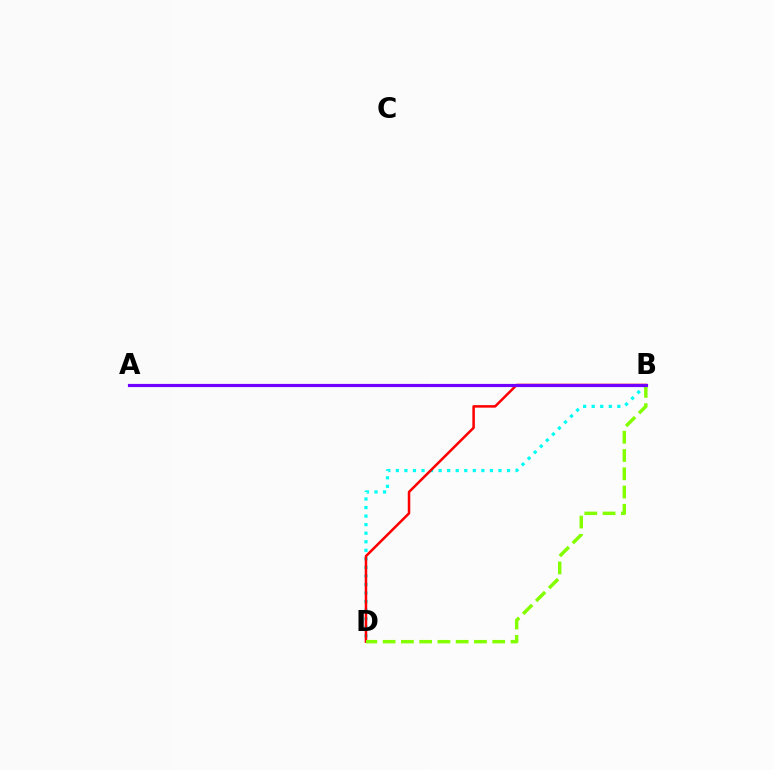{('B', 'D'): [{'color': '#00fff6', 'line_style': 'dotted', 'thickness': 2.32}, {'color': '#ff0000', 'line_style': 'solid', 'thickness': 1.82}, {'color': '#84ff00', 'line_style': 'dashed', 'thickness': 2.48}], ('A', 'B'): [{'color': '#7200ff', 'line_style': 'solid', 'thickness': 2.29}]}